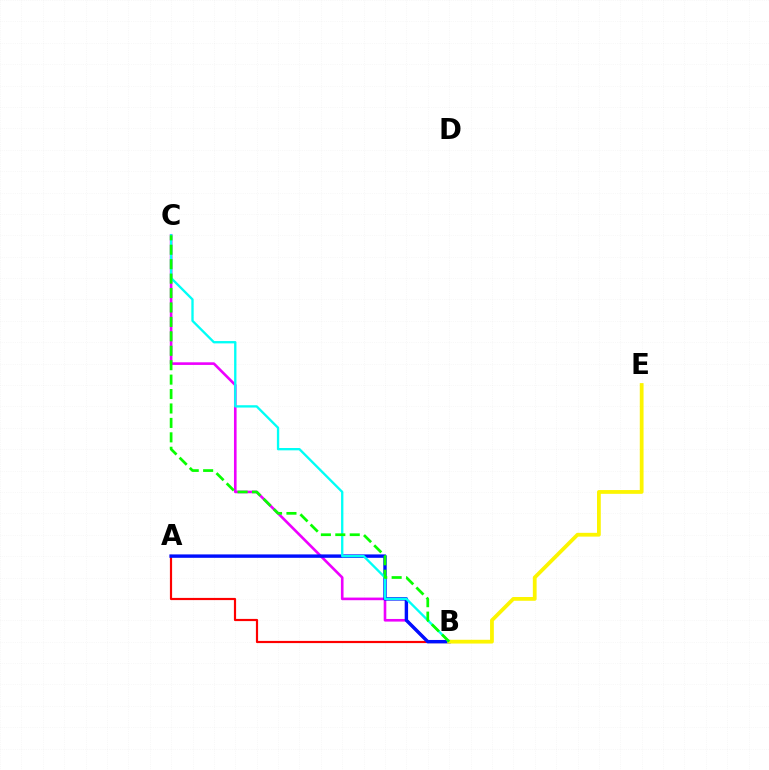{('A', 'B'): [{'color': '#ff0000', 'line_style': 'solid', 'thickness': 1.58}, {'color': '#0010ff', 'line_style': 'solid', 'thickness': 2.45}], ('B', 'C'): [{'color': '#ee00ff', 'line_style': 'solid', 'thickness': 1.89}, {'color': '#00fff6', 'line_style': 'solid', 'thickness': 1.68}, {'color': '#08ff00', 'line_style': 'dashed', 'thickness': 1.96}], ('B', 'E'): [{'color': '#fcf500', 'line_style': 'solid', 'thickness': 2.72}]}